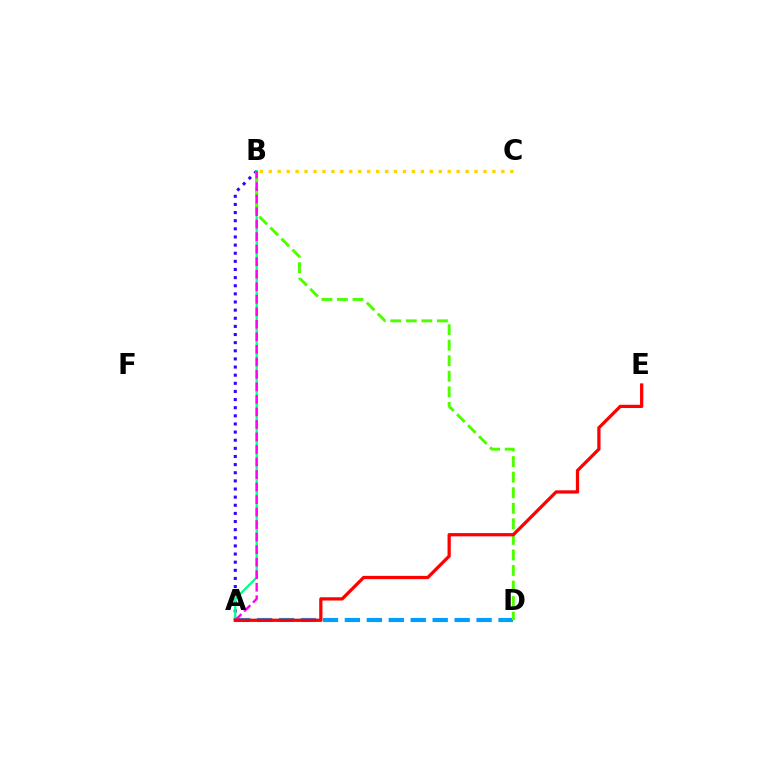{('A', 'D'): [{'color': '#009eff', 'line_style': 'dashed', 'thickness': 2.98}], ('A', 'B'): [{'color': '#3700ff', 'line_style': 'dotted', 'thickness': 2.21}, {'color': '#00ff86', 'line_style': 'solid', 'thickness': 1.63}, {'color': '#ff00ed', 'line_style': 'dashed', 'thickness': 1.7}], ('B', 'D'): [{'color': '#4fff00', 'line_style': 'dashed', 'thickness': 2.11}], ('B', 'C'): [{'color': '#ffd500', 'line_style': 'dotted', 'thickness': 2.43}], ('A', 'E'): [{'color': '#ff0000', 'line_style': 'solid', 'thickness': 2.34}]}